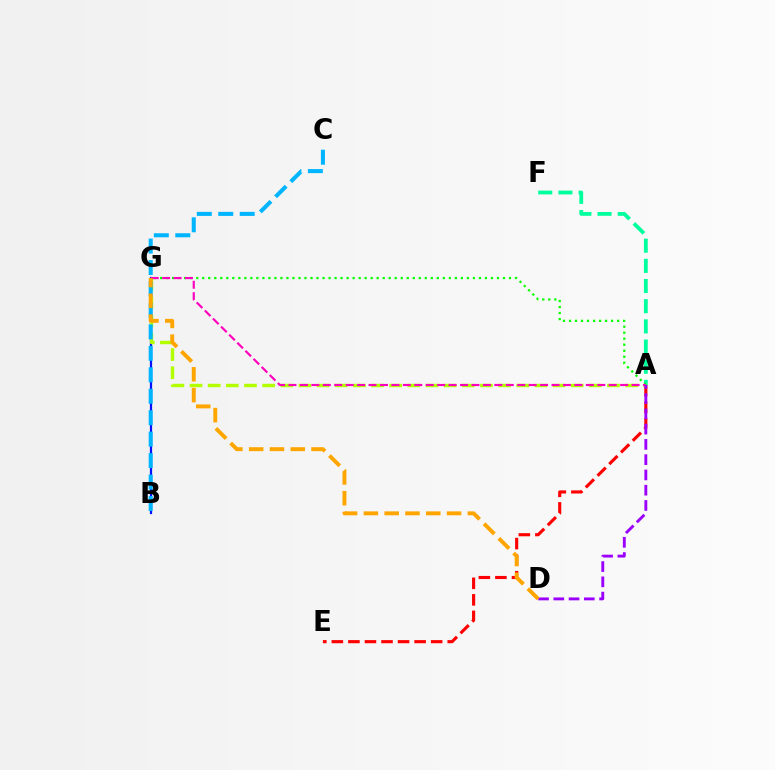{('B', 'G'): [{'color': '#0010ff', 'line_style': 'solid', 'thickness': 1.61}], ('A', 'F'): [{'color': '#00ff9d', 'line_style': 'dashed', 'thickness': 2.74}], ('A', 'E'): [{'color': '#ff0000', 'line_style': 'dashed', 'thickness': 2.25}], ('A', 'G'): [{'color': '#b3ff00', 'line_style': 'dashed', 'thickness': 2.47}, {'color': '#08ff00', 'line_style': 'dotted', 'thickness': 1.63}, {'color': '#ff00bd', 'line_style': 'dashed', 'thickness': 1.55}], ('B', 'C'): [{'color': '#00b5ff', 'line_style': 'dashed', 'thickness': 2.91}], ('A', 'D'): [{'color': '#9b00ff', 'line_style': 'dashed', 'thickness': 2.07}], ('D', 'G'): [{'color': '#ffa500', 'line_style': 'dashed', 'thickness': 2.82}]}